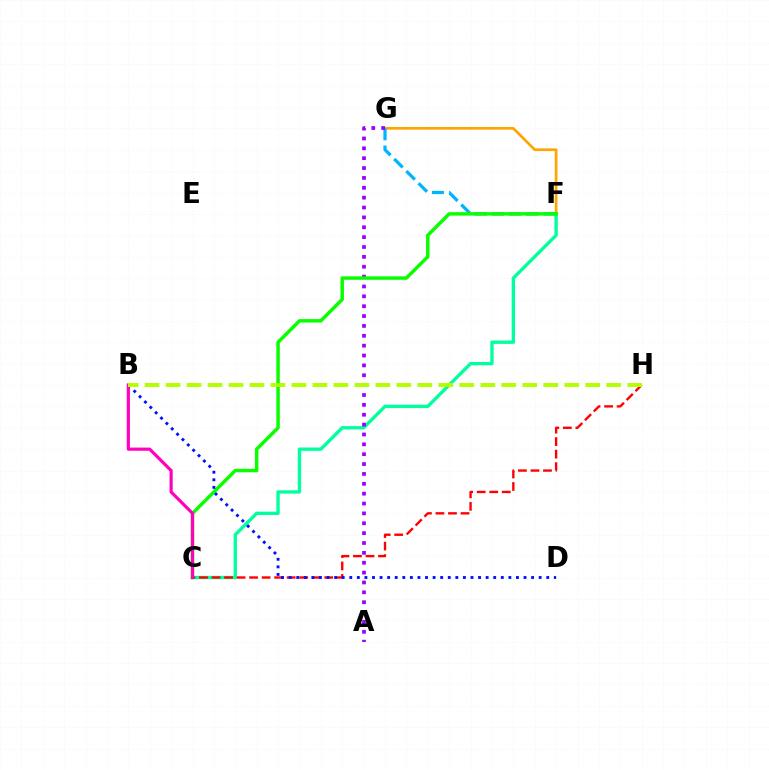{('F', 'G'): [{'color': '#ffa500', 'line_style': 'solid', 'thickness': 1.95}, {'color': '#00b5ff', 'line_style': 'dashed', 'thickness': 2.34}], ('C', 'F'): [{'color': '#00ff9d', 'line_style': 'solid', 'thickness': 2.4}, {'color': '#08ff00', 'line_style': 'solid', 'thickness': 2.48}], ('C', 'H'): [{'color': '#ff0000', 'line_style': 'dashed', 'thickness': 1.7}], ('A', 'G'): [{'color': '#9b00ff', 'line_style': 'dotted', 'thickness': 2.68}], ('B', 'D'): [{'color': '#0010ff', 'line_style': 'dotted', 'thickness': 2.06}], ('B', 'C'): [{'color': '#ff00bd', 'line_style': 'solid', 'thickness': 2.29}], ('B', 'H'): [{'color': '#b3ff00', 'line_style': 'dashed', 'thickness': 2.85}]}